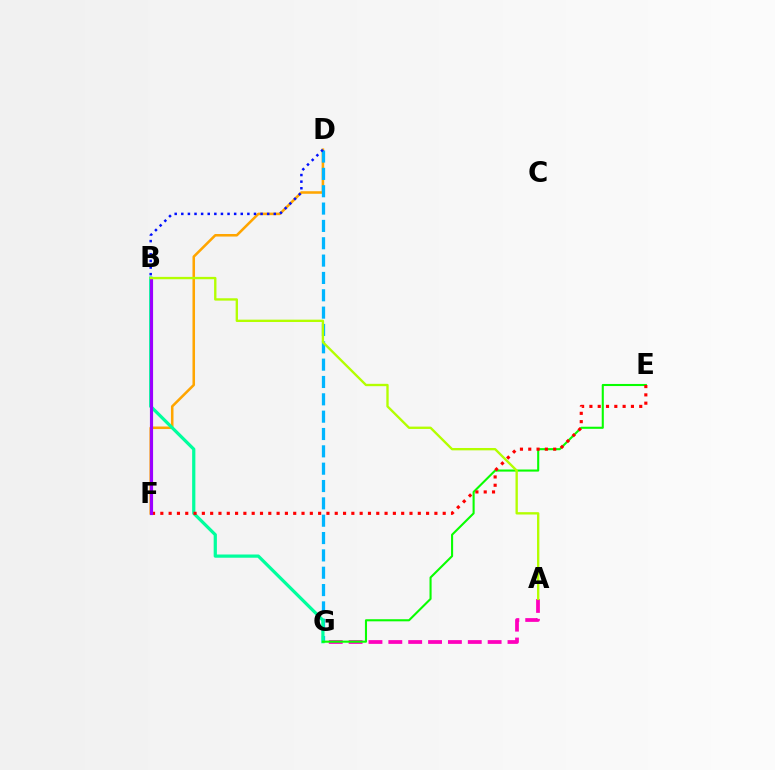{('A', 'G'): [{'color': '#ff00bd', 'line_style': 'dashed', 'thickness': 2.7}], ('D', 'F'): [{'color': '#ffa500', 'line_style': 'solid', 'thickness': 1.83}], ('D', 'G'): [{'color': '#00b5ff', 'line_style': 'dashed', 'thickness': 2.36}], ('B', 'D'): [{'color': '#0010ff', 'line_style': 'dotted', 'thickness': 1.8}], ('B', 'G'): [{'color': '#00ff9d', 'line_style': 'solid', 'thickness': 2.32}], ('E', 'G'): [{'color': '#08ff00', 'line_style': 'solid', 'thickness': 1.51}], ('E', 'F'): [{'color': '#ff0000', 'line_style': 'dotted', 'thickness': 2.26}], ('B', 'F'): [{'color': '#9b00ff', 'line_style': 'solid', 'thickness': 2.27}], ('A', 'B'): [{'color': '#b3ff00', 'line_style': 'solid', 'thickness': 1.69}]}